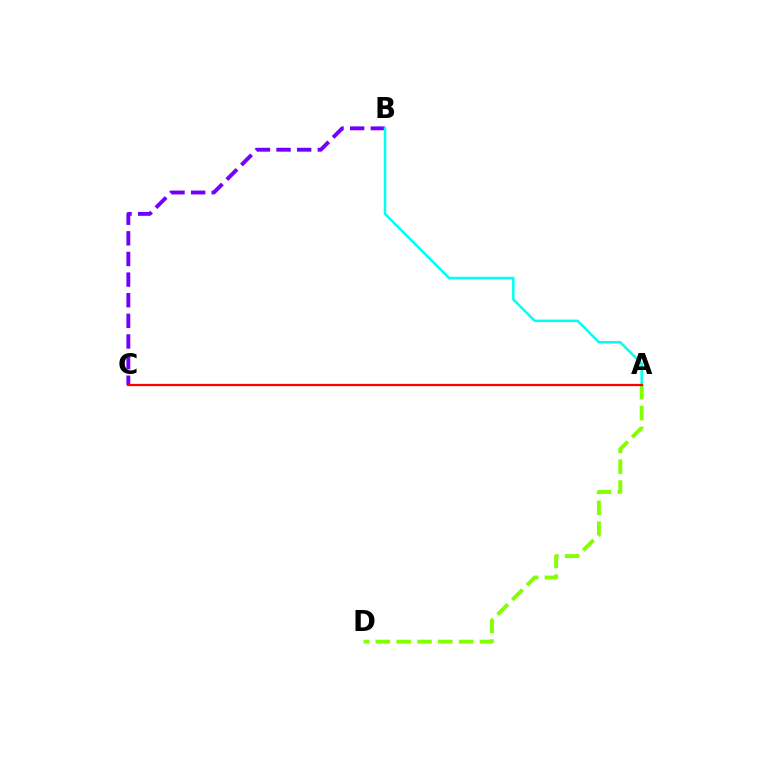{('A', 'D'): [{'color': '#84ff00', 'line_style': 'dashed', 'thickness': 2.83}], ('B', 'C'): [{'color': '#7200ff', 'line_style': 'dashed', 'thickness': 2.8}], ('A', 'B'): [{'color': '#00fff6', 'line_style': 'solid', 'thickness': 1.81}], ('A', 'C'): [{'color': '#ff0000', 'line_style': 'solid', 'thickness': 1.62}]}